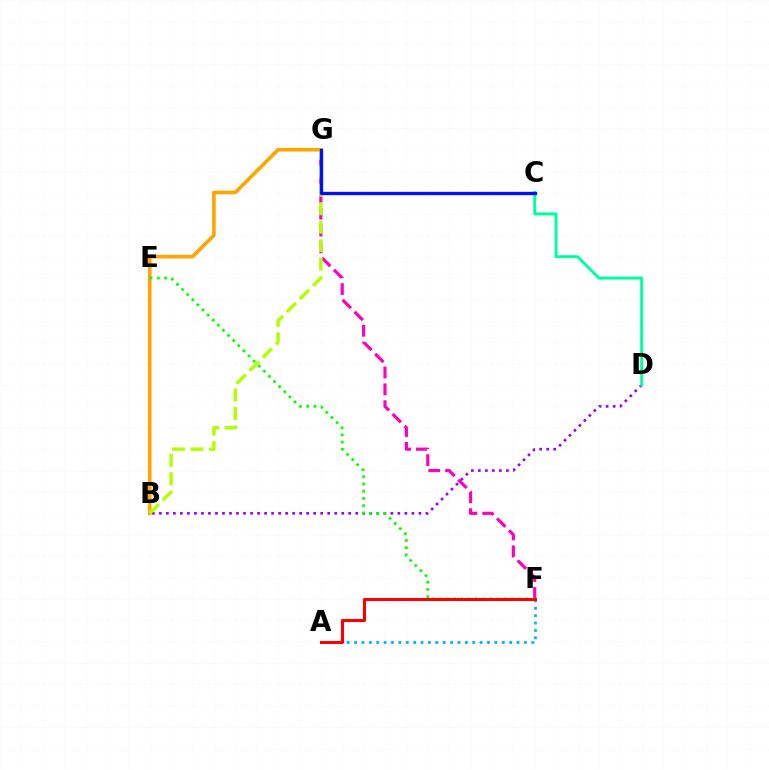{('B', 'D'): [{'color': '#9b00ff', 'line_style': 'dotted', 'thickness': 1.91}], ('B', 'G'): [{'color': '#ffa500', 'line_style': 'solid', 'thickness': 2.62}, {'color': '#b3ff00', 'line_style': 'dashed', 'thickness': 2.51}], ('A', 'F'): [{'color': '#00b5ff', 'line_style': 'dotted', 'thickness': 2.01}, {'color': '#ff0000', 'line_style': 'solid', 'thickness': 2.2}], ('F', 'G'): [{'color': '#ff00bd', 'line_style': 'dashed', 'thickness': 2.29}], ('E', 'F'): [{'color': '#08ff00', 'line_style': 'dotted', 'thickness': 1.96}], ('C', 'D'): [{'color': '#00ff9d', 'line_style': 'solid', 'thickness': 2.11}], ('C', 'G'): [{'color': '#0010ff', 'line_style': 'solid', 'thickness': 2.4}]}